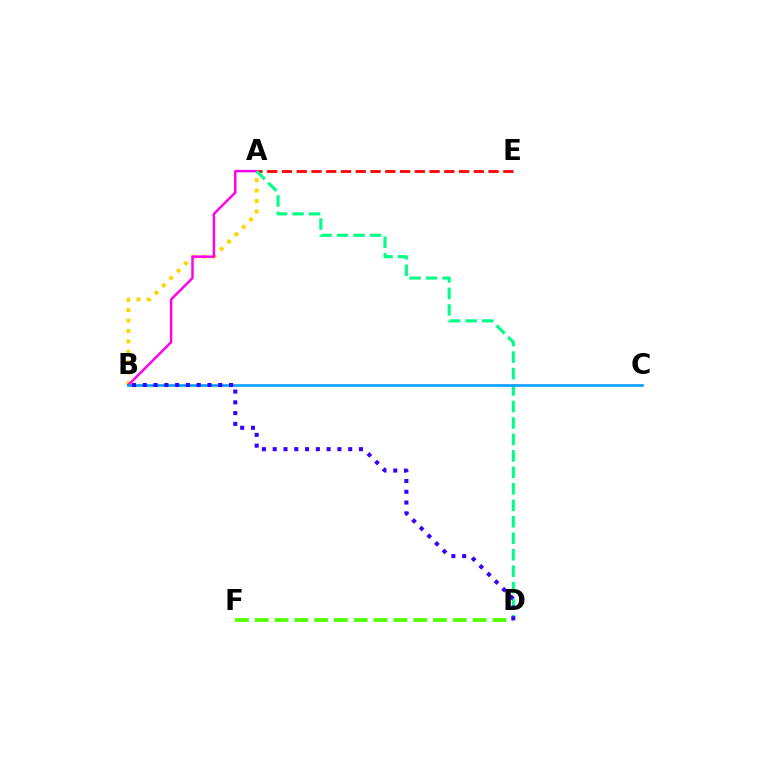{('A', 'B'): [{'color': '#ffd500', 'line_style': 'dotted', 'thickness': 2.83}, {'color': '#ff00ed', 'line_style': 'solid', 'thickness': 1.77}], ('A', 'E'): [{'color': '#ff0000', 'line_style': 'dashed', 'thickness': 2.0}], ('D', 'F'): [{'color': '#4fff00', 'line_style': 'dashed', 'thickness': 2.69}], ('A', 'D'): [{'color': '#00ff86', 'line_style': 'dashed', 'thickness': 2.24}], ('B', 'C'): [{'color': '#009eff', 'line_style': 'solid', 'thickness': 1.9}], ('B', 'D'): [{'color': '#3700ff', 'line_style': 'dotted', 'thickness': 2.93}]}